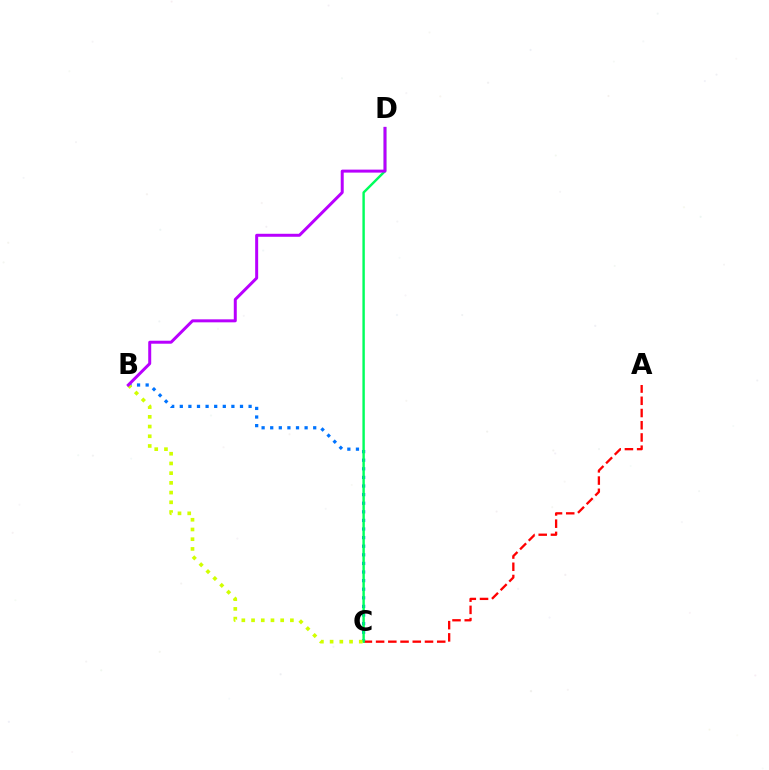{('B', 'C'): [{'color': '#0074ff', 'line_style': 'dotted', 'thickness': 2.34}, {'color': '#d1ff00', 'line_style': 'dotted', 'thickness': 2.64}], ('A', 'C'): [{'color': '#ff0000', 'line_style': 'dashed', 'thickness': 1.66}], ('C', 'D'): [{'color': '#00ff5c', 'line_style': 'solid', 'thickness': 1.74}], ('B', 'D'): [{'color': '#b900ff', 'line_style': 'solid', 'thickness': 2.15}]}